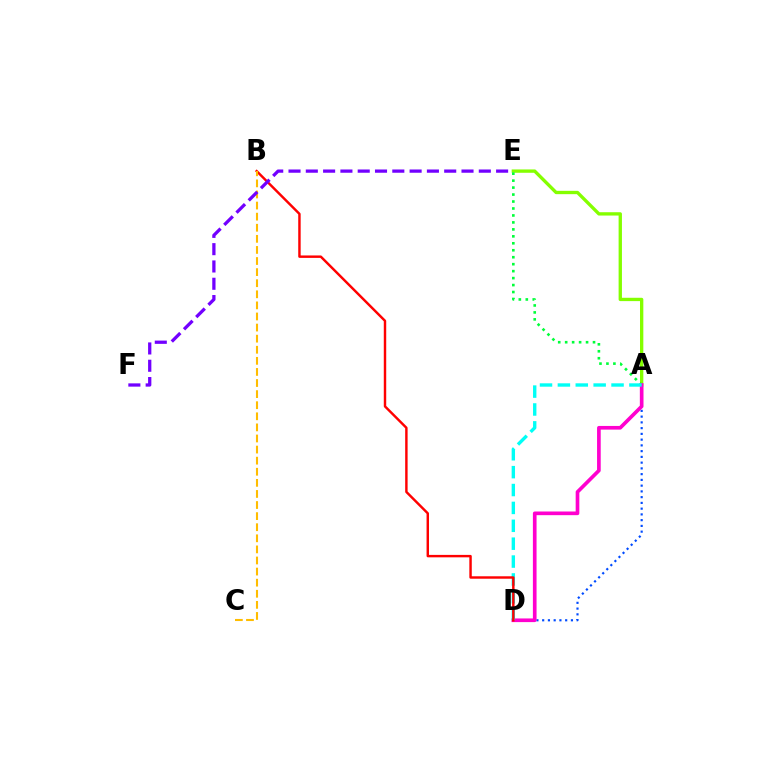{('A', 'E'): [{'color': '#84ff00', 'line_style': 'solid', 'thickness': 2.4}, {'color': '#00ff39', 'line_style': 'dotted', 'thickness': 1.89}], ('A', 'D'): [{'color': '#004bff', 'line_style': 'dotted', 'thickness': 1.56}, {'color': '#ff00cf', 'line_style': 'solid', 'thickness': 2.64}, {'color': '#00fff6', 'line_style': 'dashed', 'thickness': 2.43}], ('B', 'D'): [{'color': '#ff0000', 'line_style': 'solid', 'thickness': 1.75}], ('B', 'C'): [{'color': '#ffbd00', 'line_style': 'dashed', 'thickness': 1.51}], ('E', 'F'): [{'color': '#7200ff', 'line_style': 'dashed', 'thickness': 2.35}]}